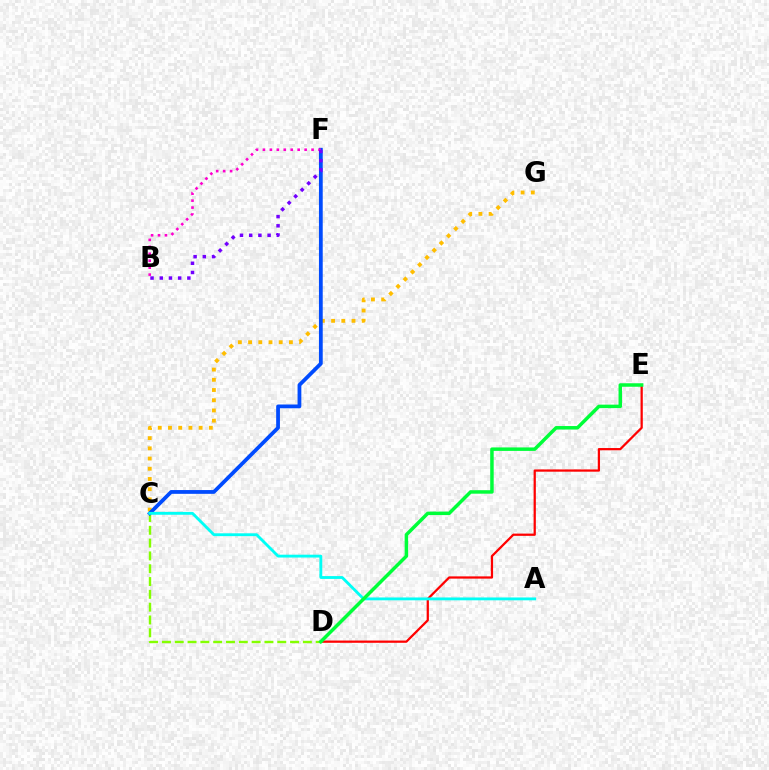{('C', 'G'): [{'color': '#ffbd00', 'line_style': 'dotted', 'thickness': 2.77}], ('C', 'D'): [{'color': '#84ff00', 'line_style': 'dashed', 'thickness': 1.74}], ('C', 'F'): [{'color': '#004bff', 'line_style': 'solid', 'thickness': 2.72}], ('D', 'E'): [{'color': '#ff0000', 'line_style': 'solid', 'thickness': 1.62}, {'color': '#00ff39', 'line_style': 'solid', 'thickness': 2.51}], ('A', 'C'): [{'color': '#00fff6', 'line_style': 'solid', 'thickness': 2.04}], ('B', 'F'): [{'color': '#ff00cf', 'line_style': 'dotted', 'thickness': 1.89}, {'color': '#7200ff', 'line_style': 'dotted', 'thickness': 2.5}]}